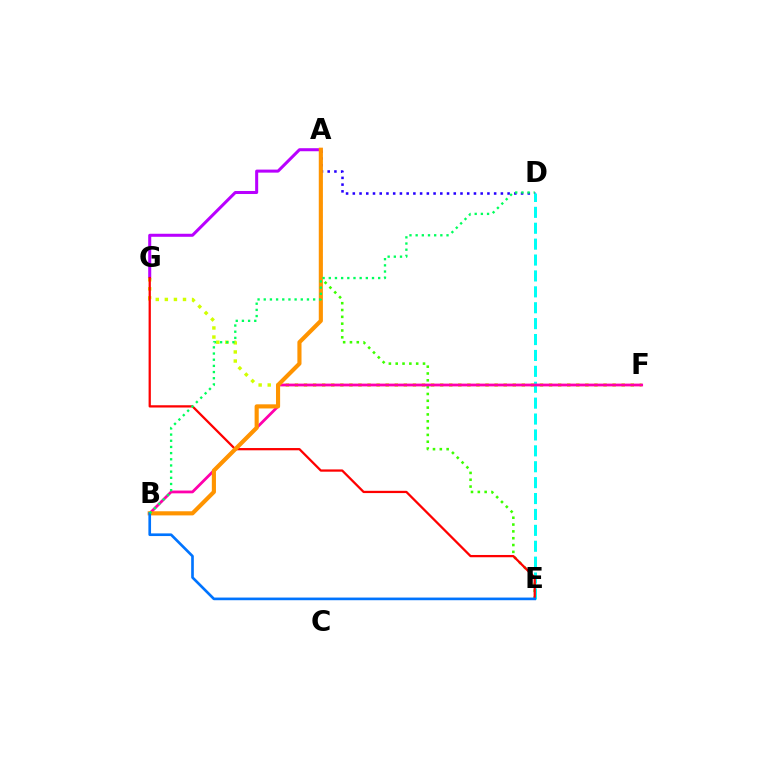{('A', 'D'): [{'color': '#2500ff', 'line_style': 'dotted', 'thickness': 1.83}], ('A', 'G'): [{'color': '#b900ff', 'line_style': 'solid', 'thickness': 2.18}], ('A', 'E'): [{'color': '#3dff00', 'line_style': 'dotted', 'thickness': 1.85}], ('F', 'G'): [{'color': '#d1ff00', 'line_style': 'dotted', 'thickness': 2.47}], ('D', 'E'): [{'color': '#00fff6', 'line_style': 'dashed', 'thickness': 2.16}], ('B', 'F'): [{'color': '#ff00ac', 'line_style': 'solid', 'thickness': 2.0}], ('E', 'G'): [{'color': '#ff0000', 'line_style': 'solid', 'thickness': 1.63}], ('A', 'B'): [{'color': '#ff9400', 'line_style': 'solid', 'thickness': 2.97}], ('B', 'E'): [{'color': '#0074ff', 'line_style': 'solid', 'thickness': 1.91}], ('B', 'D'): [{'color': '#00ff5c', 'line_style': 'dotted', 'thickness': 1.68}]}